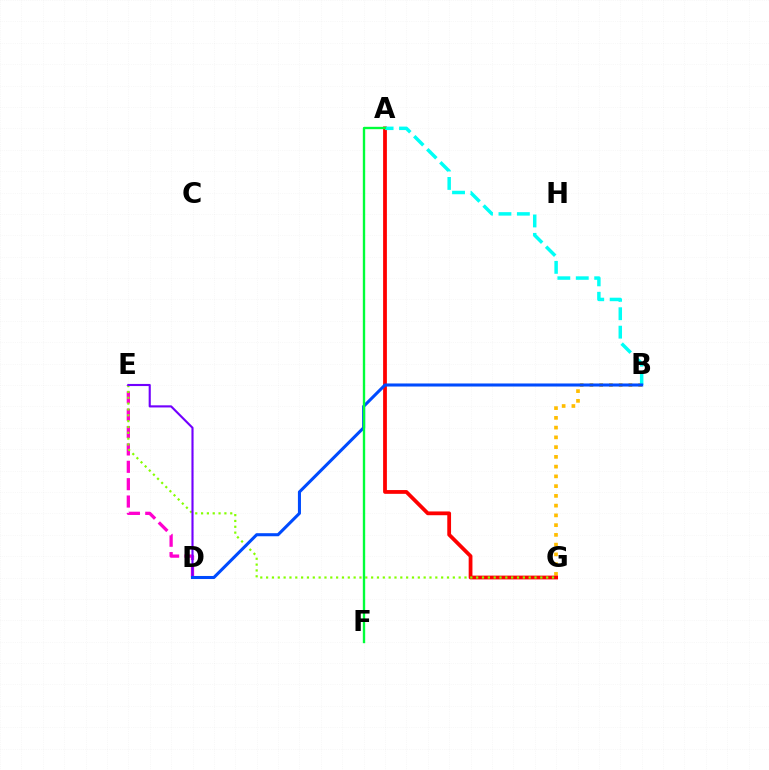{('B', 'G'): [{'color': '#ffbd00', 'line_style': 'dotted', 'thickness': 2.65}], ('A', 'G'): [{'color': '#ff0000', 'line_style': 'solid', 'thickness': 2.72}], ('A', 'B'): [{'color': '#00fff6', 'line_style': 'dashed', 'thickness': 2.5}], ('D', 'E'): [{'color': '#ff00cf', 'line_style': 'dashed', 'thickness': 2.36}, {'color': '#7200ff', 'line_style': 'solid', 'thickness': 1.53}], ('E', 'G'): [{'color': '#84ff00', 'line_style': 'dotted', 'thickness': 1.59}], ('B', 'D'): [{'color': '#004bff', 'line_style': 'solid', 'thickness': 2.21}], ('A', 'F'): [{'color': '#00ff39', 'line_style': 'solid', 'thickness': 1.7}]}